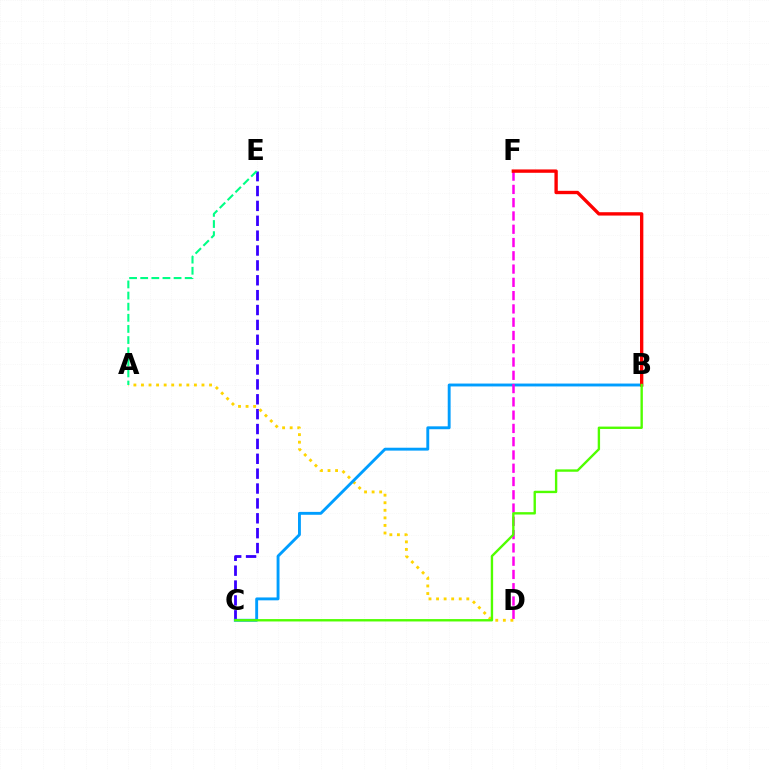{('C', 'E'): [{'color': '#3700ff', 'line_style': 'dashed', 'thickness': 2.02}], ('A', 'D'): [{'color': '#ffd500', 'line_style': 'dotted', 'thickness': 2.06}], ('B', 'C'): [{'color': '#009eff', 'line_style': 'solid', 'thickness': 2.08}, {'color': '#4fff00', 'line_style': 'solid', 'thickness': 1.71}], ('D', 'F'): [{'color': '#ff00ed', 'line_style': 'dashed', 'thickness': 1.8}], ('B', 'F'): [{'color': '#ff0000', 'line_style': 'solid', 'thickness': 2.41}], ('A', 'E'): [{'color': '#00ff86', 'line_style': 'dashed', 'thickness': 1.51}]}